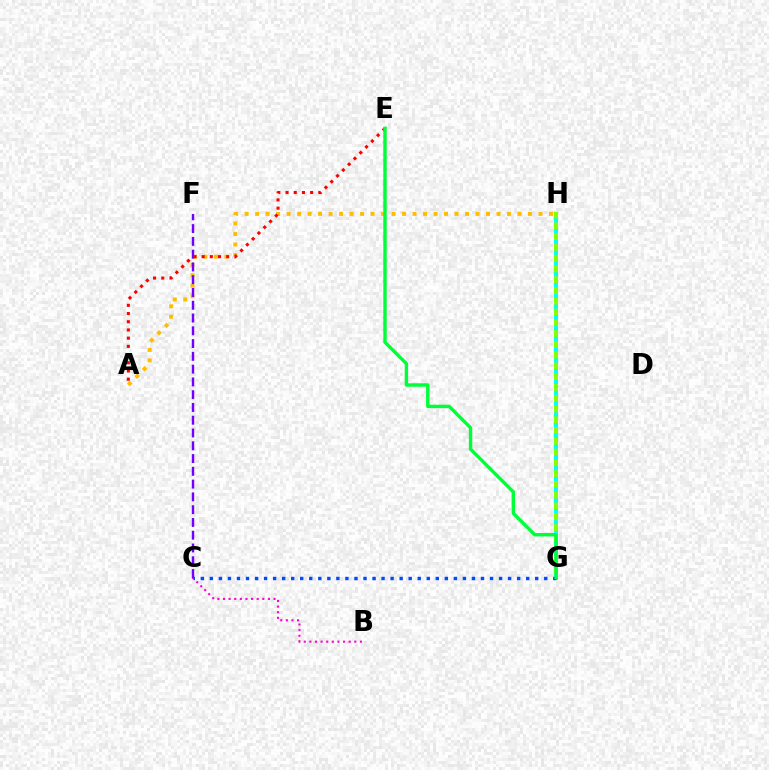{('A', 'H'): [{'color': '#ffbd00', 'line_style': 'dotted', 'thickness': 2.85}], ('G', 'H'): [{'color': '#84ff00', 'line_style': 'solid', 'thickness': 2.86}, {'color': '#00fff6', 'line_style': 'dotted', 'thickness': 2.93}], ('B', 'C'): [{'color': '#ff00cf', 'line_style': 'dotted', 'thickness': 1.53}], ('C', 'F'): [{'color': '#7200ff', 'line_style': 'dashed', 'thickness': 1.74}], ('A', 'E'): [{'color': '#ff0000', 'line_style': 'dotted', 'thickness': 2.23}], ('C', 'G'): [{'color': '#004bff', 'line_style': 'dotted', 'thickness': 2.46}], ('E', 'G'): [{'color': '#00ff39', 'line_style': 'solid', 'thickness': 2.46}]}